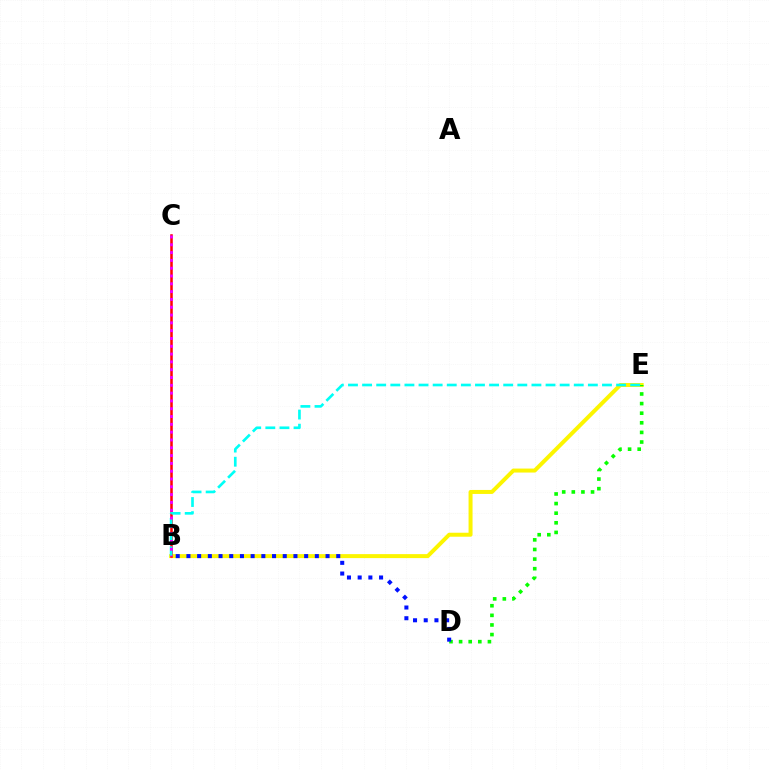{('B', 'E'): [{'color': '#fcf500', 'line_style': 'solid', 'thickness': 2.87}, {'color': '#00fff6', 'line_style': 'dashed', 'thickness': 1.92}], ('D', 'E'): [{'color': '#08ff00', 'line_style': 'dotted', 'thickness': 2.61}], ('B', 'C'): [{'color': '#ff0000', 'line_style': 'solid', 'thickness': 1.82}, {'color': '#ee00ff', 'line_style': 'dotted', 'thickness': 2.12}], ('B', 'D'): [{'color': '#0010ff', 'line_style': 'dotted', 'thickness': 2.91}]}